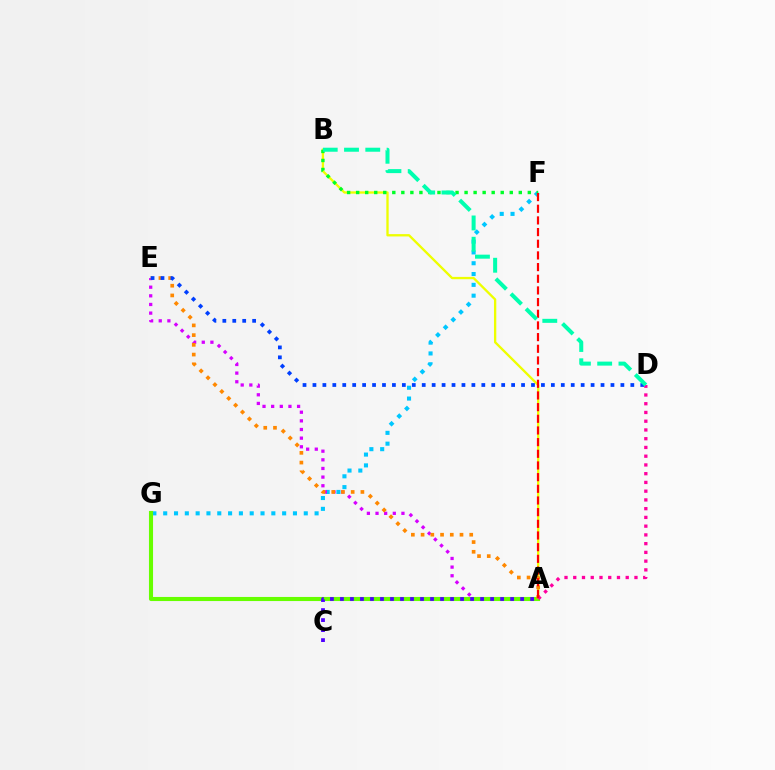{('F', 'G'): [{'color': '#00c7ff', 'line_style': 'dotted', 'thickness': 2.94}], ('A', 'E'): [{'color': '#d600ff', 'line_style': 'dotted', 'thickness': 2.35}, {'color': '#ff8800', 'line_style': 'dotted', 'thickness': 2.64}], ('A', 'B'): [{'color': '#eeff00', 'line_style': 'solid', 'thickness': 1.67}], ('A', 'G'): [{'color': '#66ff00', 'line_style': 'solid', 'thickness': 2.95}], ('B', 'F'): [{'color': '#00ff27', 'line_style': 'dotted', 'thickness': 2.45}], ('A', 'D'): [{'color': '#ff00a0', 'line_style': 'dotted', 'thickness': 2.38}], ('A', 'C'): [{'color': '#4f00ff', 'line_style': 'dotted', 'thickness': 2.72}], ('A', 'F'): [{'color': '#ff0000', 'line_style': 'dashed', 'thickness': 1.59}], ('D', 'E'): [{'color': '#003fff', 'line_style': 'dotted', 'thickness': 2.7}], ('B', 'D'): [{'color': '#00ffaf', 'line_style': 'dashed', 'thickness': 2.89}]}